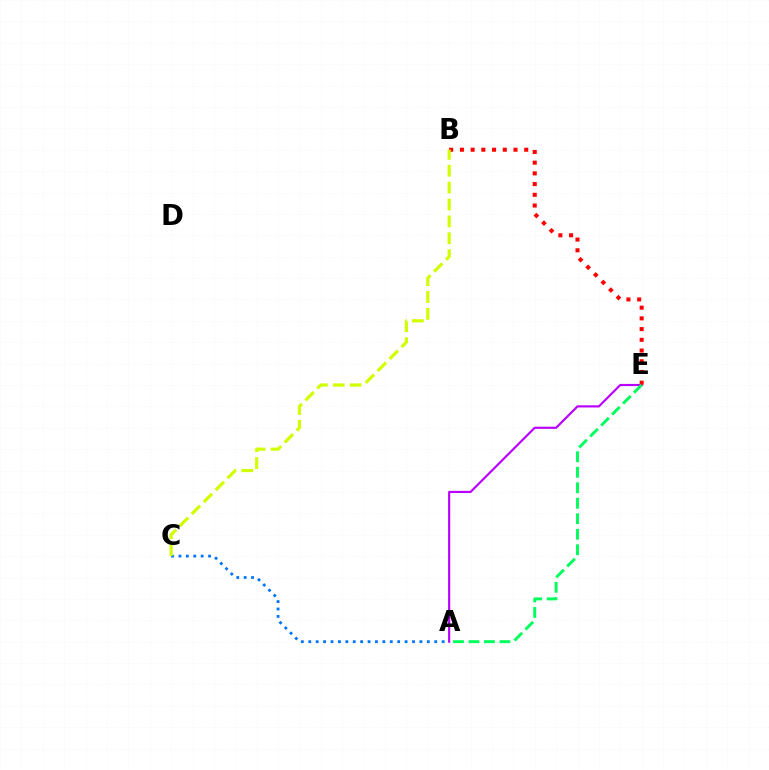{('A', 'C'): [{'color': '#0074ff', 'line_style': 'dotted', 'thickness': 2.01}], ('A', 'E'): [{'color': '#b900ff', 'line_style': 'solid', 'thickness': 1.56}, {'color': '#00ff5c', 'line_style': 'dashed', 'thickness': 2.1}], ('B', 'E'): [{'color': '#ff0000', 'line_style': 'dotted', 'thickness': 2.91}], ('B', 'C'): [{'color': '#d1ff00', 'line_style': 'dashed', 'thickness': 2.29}]}